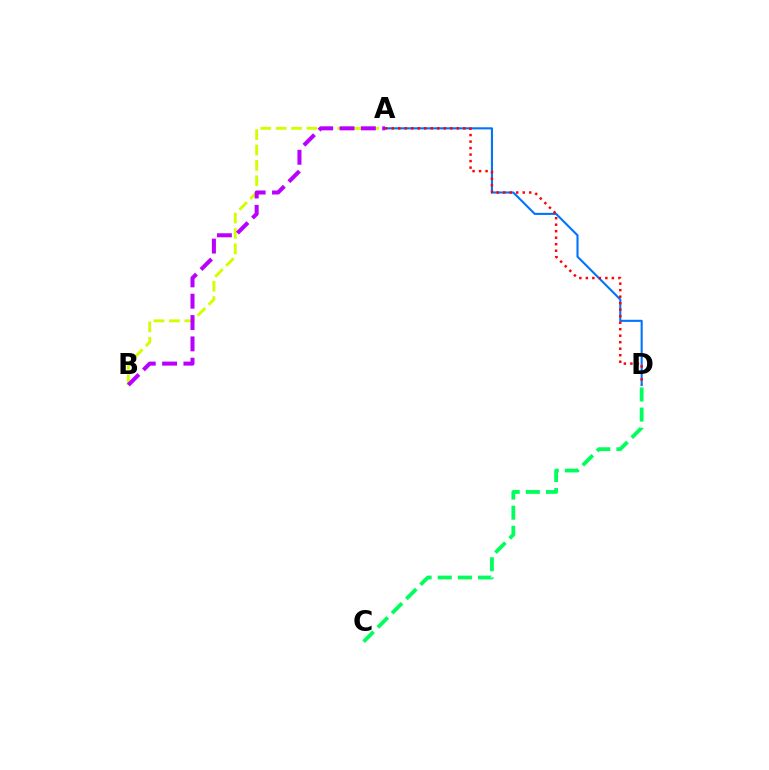{('A', 'B'): [{'color': '#d1ff00', 'line_style': 'dashed', 'thickness': 2.09}, {'color': '#b900ff', 'line_style': 'dashed', 'thickness': 2.9}], ('A', 'D'): [{'color': '#0074ff', 'line_style': 'solid', 'thickness': 1.51}, {'color': '#ff0000', 'line_style': 'dotted', 'thickness': 1.77}], ('C', 'D'): [{'color': '#00ff5c', 'line_style': 'dashed', 'thickness': 2.74}]}